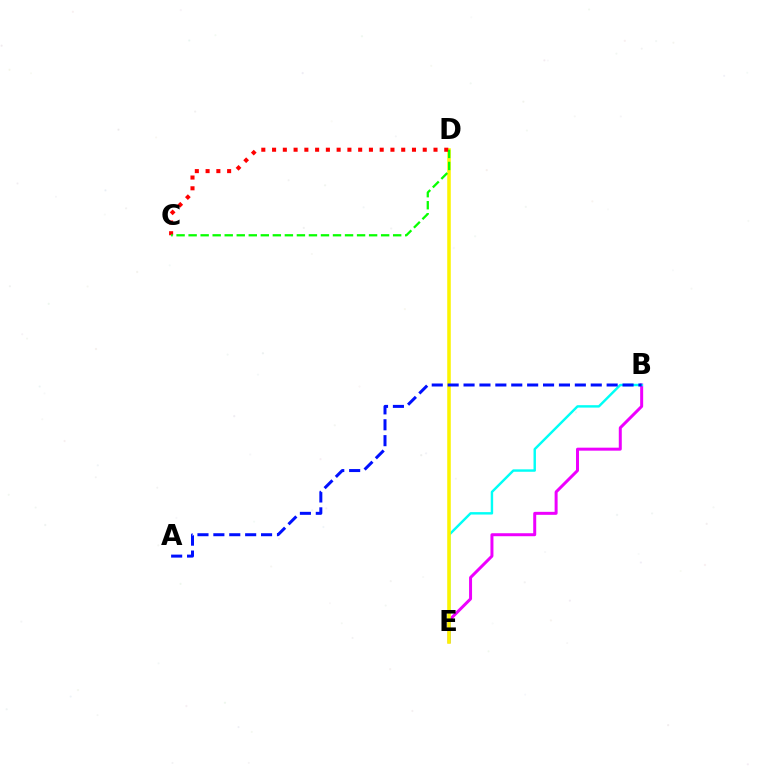{('B', 'E'): [{'color': '#ee00ff', 'line_style': 'solid', 'thickness': 2.15}, {'color': '#00fff6', 'line_style': 'solid', 'thickness': 1.75}], ('D', 'E'): [{'color': '#fcf500', 'line_style': 'solid', 'thickness': 2.56}], ('A', 'B'): [{'color': '#0010ff', 'line_style': 'dashed', 'thickness': 2.16}], ('C', 'D'): [{'color': '#ff0000', 'line_style': 'dotted', 'thickness': 2.92}, {'color': '#08ff00', 'line_style': 'dashed', 'thickness': 1.63}]}